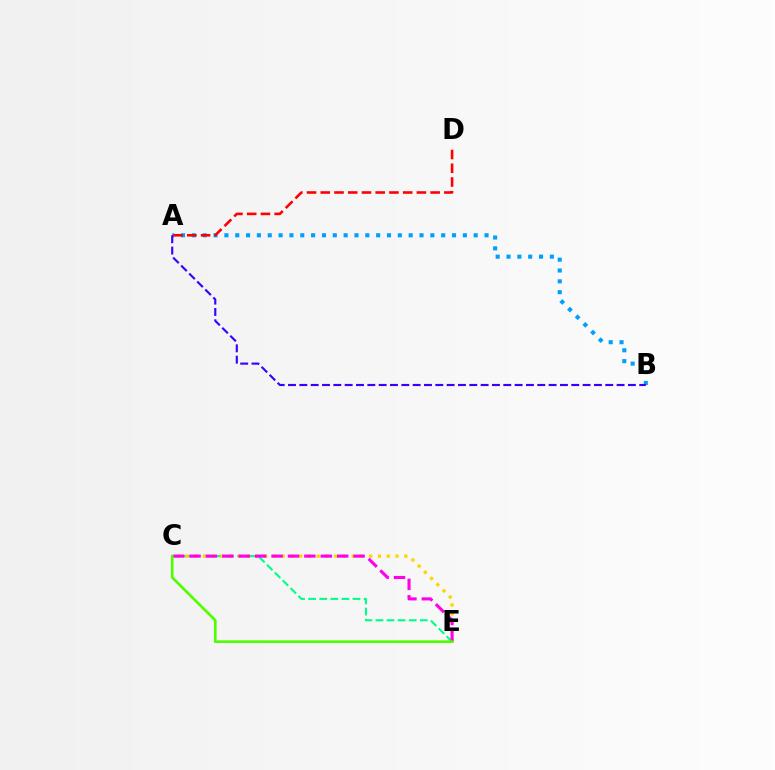{('A', 'B'): [{'color': '#009eff', 'line_style': 'dotted', 'thickness': 2.95}, {'color': '#3700ff', 'line_style': 'dashed', 'thickness': 1.54}], ('A', 'D'): [{'color': '#ff0000', 'line_style': 'dashed', 'thickness': 1.87}], ('C', 'E'): [{'color': '#00ff86', 'line_style': 'dashed', 'thickness': 1.51}, {'color': '#ffd500', 'line_style': 'dotted', 'thickness': 2.38}, {'color': '#ff00ed', 'line_style': 'dashed', 'thickness': 2.23}, {'color': '#4fff00', 'line_style': 'solid', 'thickness': 1.92}]}